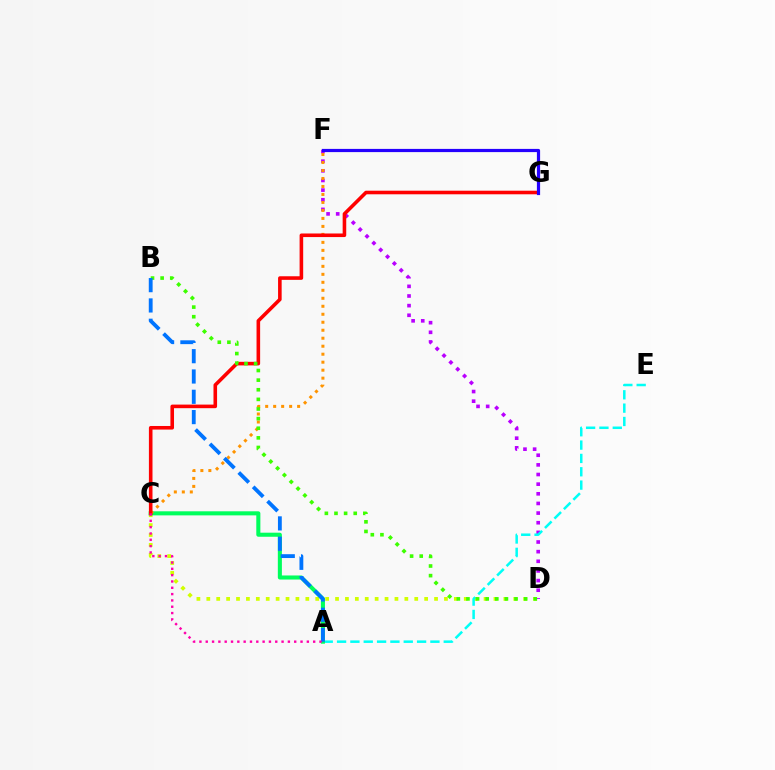{('D', 'F'): [{'color': '#b900ff', 'line_style': 'dotted', 'thickness': 2.62}], ('C', 'D'): [{'color': '#d1ff00', 'line_style': 'dotted', 'thickness': 2.69}], ('A', 'E'): [{'color': '#00fff6', 'line_style': 'dashed', 'thickness': 1.81}], ('A', 'C'): [{'color': '#00ff5c', 'line_style': 'solid', 'thickness': 2.93}, {'color': '#ff00ac', 'line_style': 'dotted', 'thickness': 1.72}], ('C', 'F'): [{'color': '#ff9400', 'line_style': 'dotted', 'thickness': 2.17}], ('C', 'G'): [{'color': '#ff0000', 'line_style': 'solid', 'thickness': 2.58}], ('B', 'D'): [{'color': '#3dff00', 'line_style': 'dotted', 'thickness': 2.61}], ('A', 'B'): [{'color': '#0074ff', 'line_style': 'dashed', 'thickness': 2.76}], ('F', 'G'): [{'color': '#2500ff', 'line_style': 'solid', 'thickness': 2.31}]}